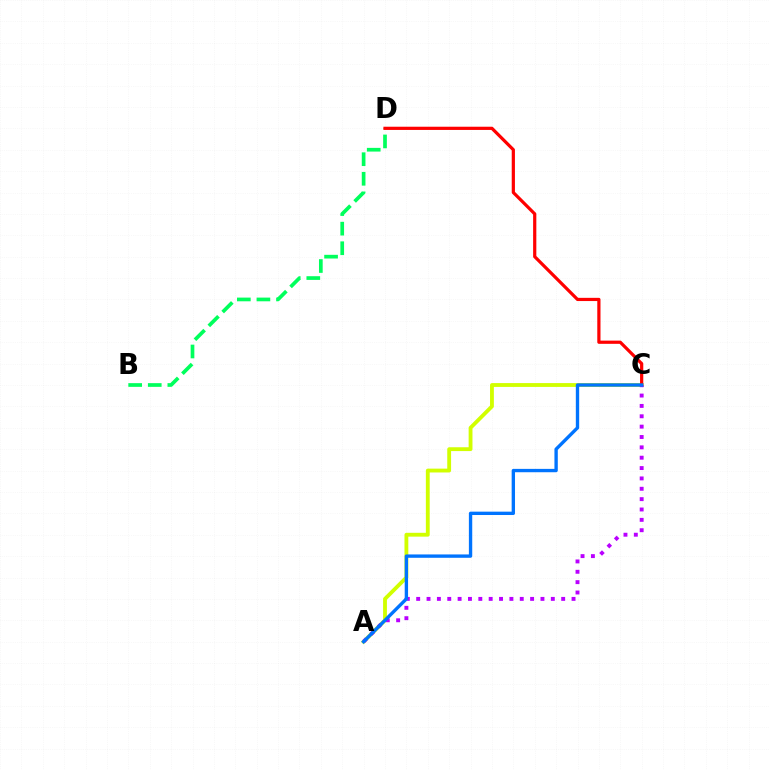{('B', 'D'): [{'color': '#00ff5c', 'line_style': 'dashed', 'thickness': 2.66}], ('A', 'C'): [{'color': '#d1ff00', 'line_style': 'solid', 'thickness': 2.76}, {'color': '#b900ff', 'line_style': 'dotted', 'thickness': 2.81}, {'color': '#0074ff', 'line_style': 'solid', 'thickness': 2.41}], ('C', 'D'): [{'color': '#ff0000', 'line_style': 'solid', 'thickness': 2.31}]}